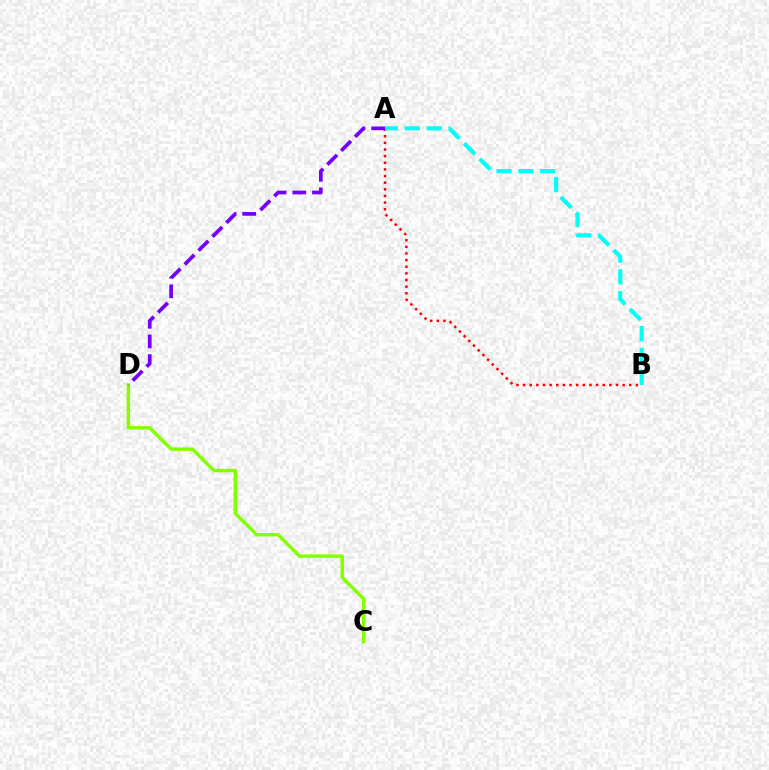{('C', 'D'): [{'color': '#84ff00', 'line_style': 'solid', 'thickness': 2.48}], ('A', 'B'): [{'color': '#ff0000', 'line_style': 'dotted', 'thickness': 1.8}, {'color': '#00fff6', 'line_style': 'dashed', 'thickness': 2.97}], ('A', 'D'): [{'color': '#7200ff', 'line_style': 'dashed', 'thickness': 2.67}]}